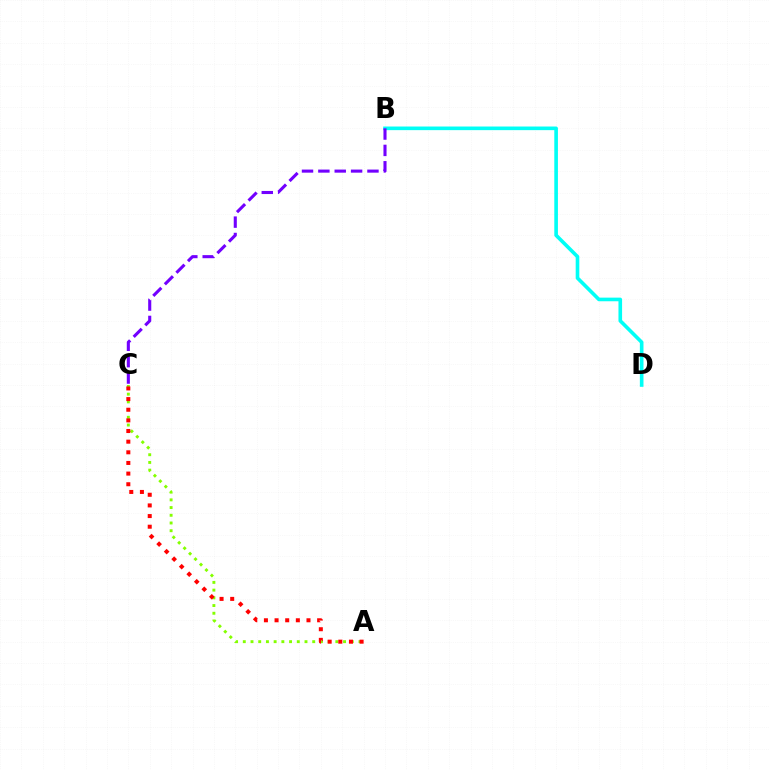{('B', 'D'): [{'color': '#00fff6', 'line_style': 'solid', 'thickness': 2.61}], ('A', 'C'): [{'color': '#84ff00', 'line_style': 'dotted', 'thickness': 2.1}, {'color': '#ff0000', 'line_style': 'dotted', 'thickness': 2.89}], ('B', 'C'): [{'color': '#7200ff', 'line_style': 'dashed', 'thickness': 2.22}]}